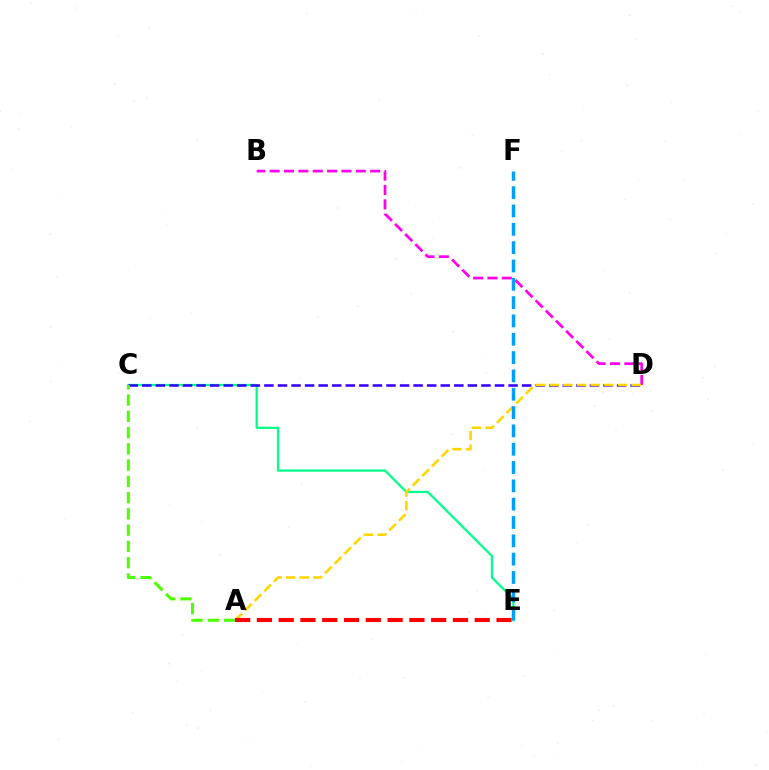{('C', 'E'): [{'color': '#00ff86', 'line_style': 'solid', 'thickness': 1.61}], ('B', 'D'): [{'color': '#ff00ed', 'line_style': 'dashed', 'thickness': 1.95}], ('C', 'D'): [{'color': '#3700ff', 'line_style': 'dashed', 'thickness': 1.84}], ('A', 'C'): [{'color': '#4fff00', 'line_style': 'dashed', 'thickness': 2.21}], ('A', 'D'): [{'color': '#ffd500', 'line_style': 'dashed', 'thickness': 1.85}], ('E', 'F'): [{'color': '#009eff', 'line_style': 'dashed', 'thickness': 2.49}], ('A', 'E'): [{'color': '#ff0000', 'line_style': 'dashed', 'thickness': 2.96}]}